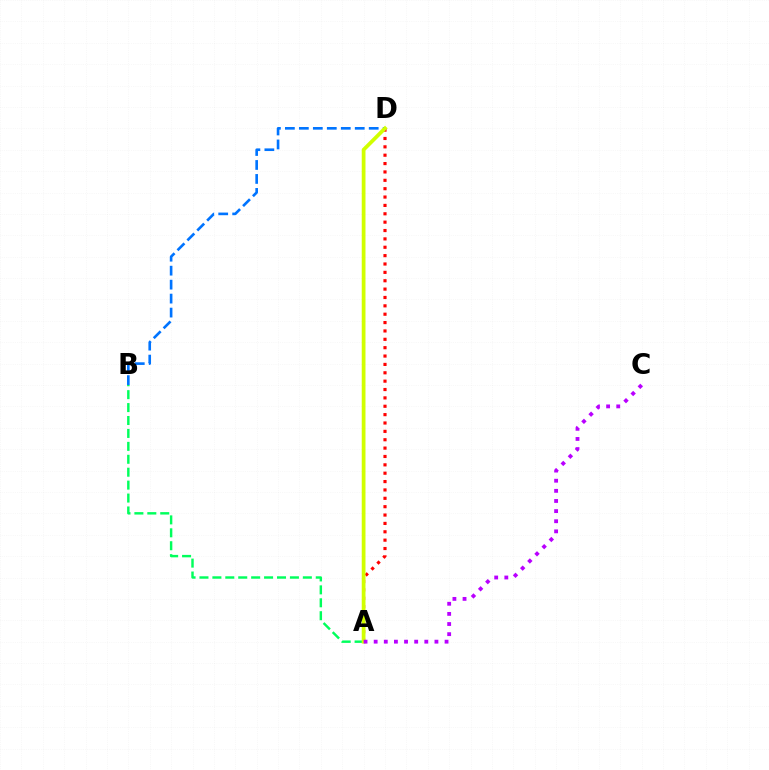{('A', 'D'): [{'color': '#ff0000', 'line_style': 'dotted', 'thickness': 2.27}, {'color': '#d1ff00', 'line_style': 'solid', 'thickness': 2.7}], ('B', 'D'): [{'color': '#0074ff', 'line_style': 'dashed', 'thickness': 1.9}], ('A', 'B'): [{'color': '#00ff5c', 'line_style': 'dashed', 'thickness': 1.76}], ('A', 'C'): [{'color': '#b900ff', 'line_style': 'dotted', 'thickness': 2.75}]}